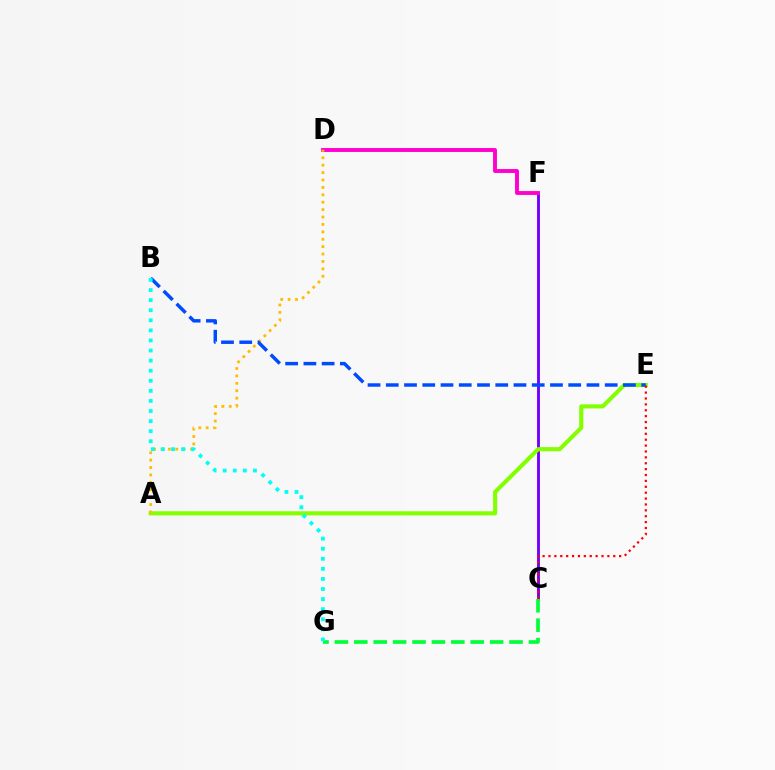{('C', 'F'): [{'color': '#7200ff', 'line_style': 'solid', 'thickness': 2.07}], ('D', 'F'): [{'color': '#ff00cf', 'line_style': 'solid', 'thickness': 2.8}], ('A', 'E'): [{'color': '#84ff00', 'line_style': 'solid', 'thickness': 2.96}], ('A', 'D'): [{'color': '#ffbd00', 'line_style': 'dotted', 'thickness': 2.01}], ('B', 'E'): [{'color': '#004bff', 'line_style': 'dashed', 'thickness': 2.48}], ('C', 'G'): [{'color': '#00ff39', 'line_style': 'dashed', 'thickness': 2.64}], ('C', 'E'): [{'color': '#ff0000', 'line_style': 'dotted', 'thickness': 1.6}], ('B', 'G'): [{'color': '#00fff6', 'line_style': 'dotted', 'thickness': 2.74}]}